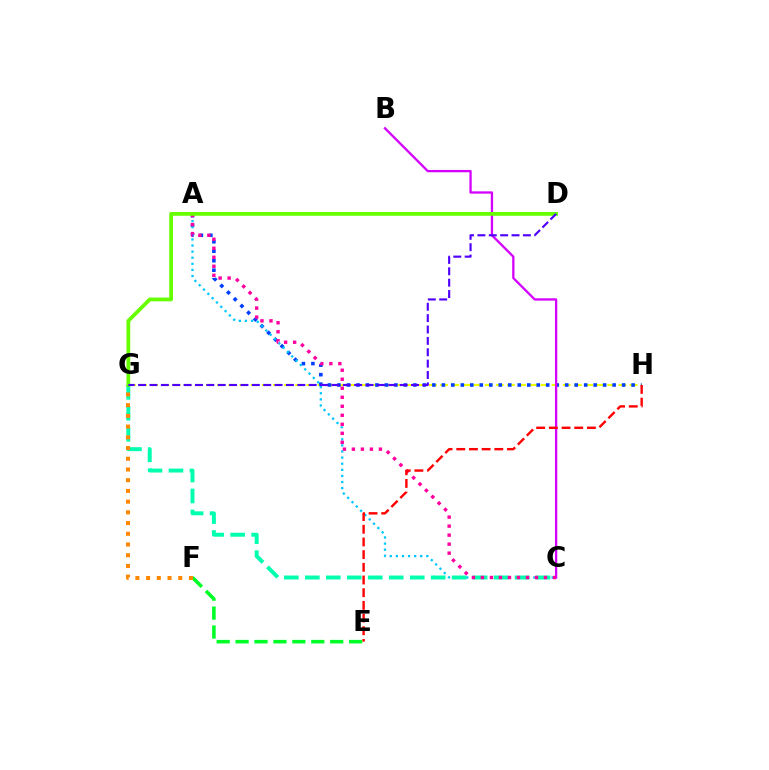{('G', 'H'): [{'color': '#eeff00', 'line_style': 'dashed', 'thickness': 1.51}], ('A', 'H'): [{'color': '#003fff', 'line_style': 'dotted', 'thickness': 2.58}], ('B', 'C'): [{'color': '#d600ff', 'line_style': 'solid', 'thickness': 1.66}], ('A', 'C'): [{'color': '#00c7ff', 'line_style': 'dotted', 'thickness': 1.66}, {'color': '#ff00a0', 'line_style': 'dotted', 'thickness': 2.45}], ('C', 'G'): [{'color': '#00ffaf', 'line_style': 'dashed', 'thickness': 2.85}], ('E', 'F'): [{'color': '#00ff27', 'line_style': 'dashed', 'thickness': 2.57}], ('F', 'G'): [{'color': '#ff8800', 'line_style': 'dotted', 'thickness': 2.91}], ('D', 'G'): [{'color': '#66ff00', 'line_style': 'solid', 'thickness': 2.71}, {'color': '#4f00ff', 'line_style': 'dashed', 'thickness': 1.54}], ('E', 'H'): [{'color': '#ff0000', 'line_style': 'dashed', 'thickness': 1.72}]}